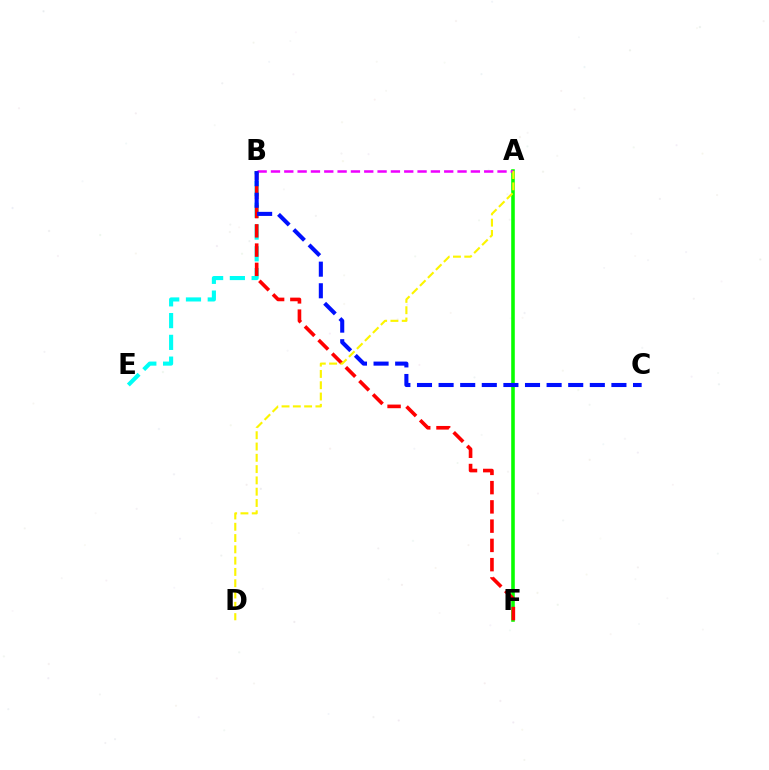{('A', 'F'): [{'color': '#08ff00', 'line_style': 'solid', 'thickness': 2.58}], ('B', 'E'): [{'color': '#00fff6', 'line_style': 'dashed', 'thickness': 2.96}], ('B', 'F'): [{'color': '#ff0000', 'line_style': 'dashed', 'thickness': 2.62}], ('A', 'B'): [{'color': '#ee00ff', 'line_style': 'dashed', 'thickness': 1.81}], ('B', 'C'): [{'color': '#0010ff', 'line_style': 'dashed', 'thickness': 2.93}], ('A', 'D'): [{'color': '#fcf500', 'line_style': 'dashed', 'thickness': 1.53}]}